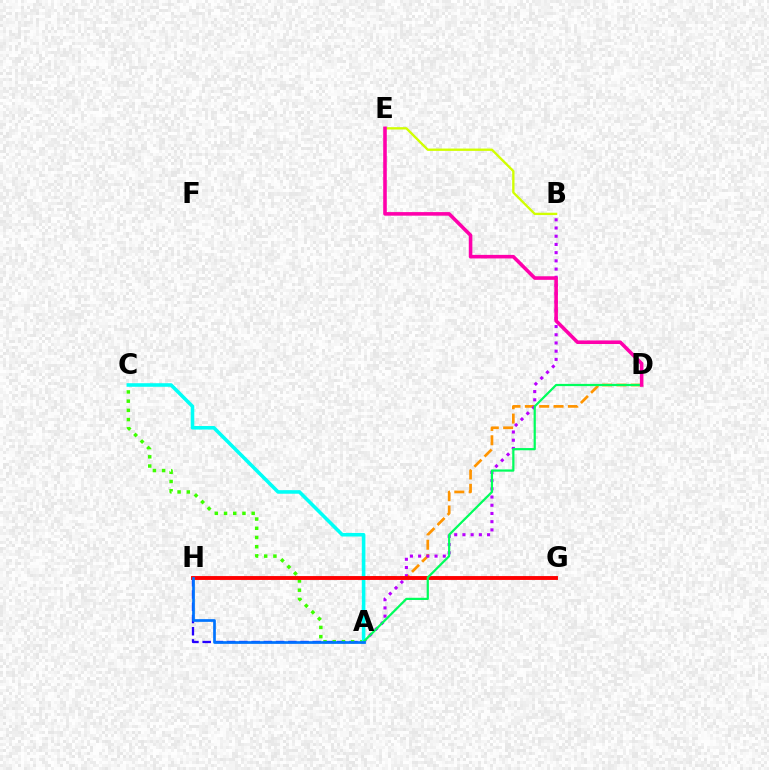{('A', 'H'): [{'color': '#2500ff', 'line_style': 'dashed', 'thickness': 1.66}, {'color': '#0074ff', 'line_style': 'solid', 'thickness': 1.94}], ('A', 'D'): [{'color': '#ff9400', 'line_style': 'dashed', 'thickness': 1.95}, {'color': '#00ff5c', 'line_style': 'solid', 'thickness': 1.6}], ('A', 'B'): [{'color': '#b900ff', 'line_style': 'dotted', 'thickness': 2.23}], ('A', 'C'): [{'color': '#3dff00', 'line_style': 'dotted', 'thickness': 2.5}, {'color': '#00fff6', 'line_style': 'solid', 'thickness': 2.57}], ('B', 'E'): [{'color': '#d1ff00', 'line_style': 'solid', 'thickness': 1.68}], ('G', 'H'): [{'color': '#ff0000', 'line_style': 'solid', 'thickness': 2.79}], ('D', 'E'): [{'color': '#ff00ac', 'line_style': 'solid', 'thickness': 2.58}]}